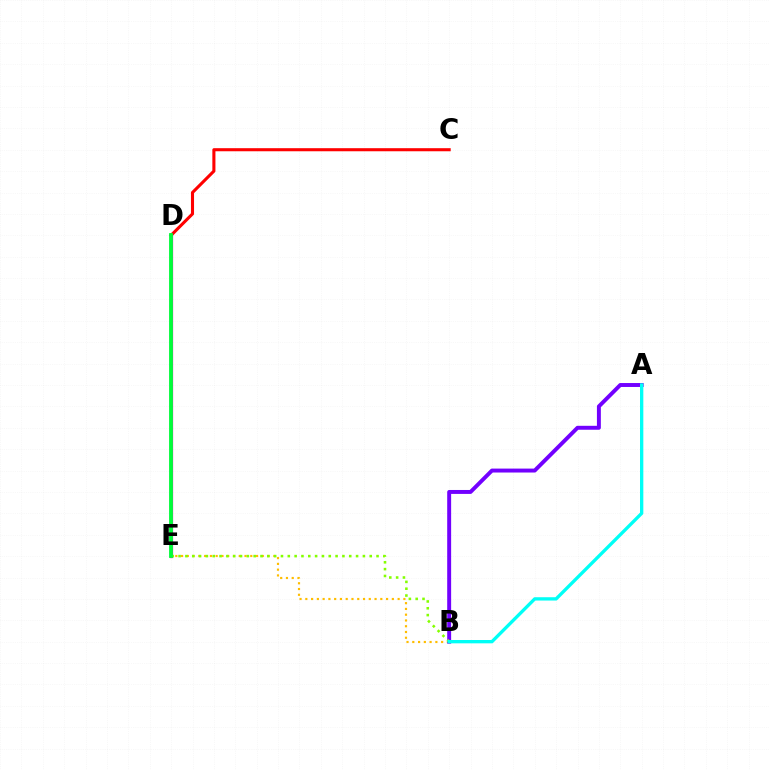{('D', 'E'): [{'color': '#004bff', 'line_style': 'dotted', 'thickness': 1.6}, {'color': '#ff00cf', 'line_style': 'solid', 'thickness': 2.34}, {'color': '#00ff39', 'line_style': 'solid', 'thickness': 2.74}], ('B', 'E'): [{'color': '#ffbd00', 'line_style': 'dotted', 'thickness': 1.57}, {'color': '#84ff00', 'line_style': 'dotted', 'thickness': 1.85}], ('A', 'B'): [{'color': '#7200ff', 'line_style': 'solid', 'thickness': 2.83}, {'color': '#00fff6', 'line_style': 'solid', 'thickness': 2.39}], ('C', 'D'): [{'color': '#ff0000', 'line_style': 'solid', 'thickness': 2.22}]}